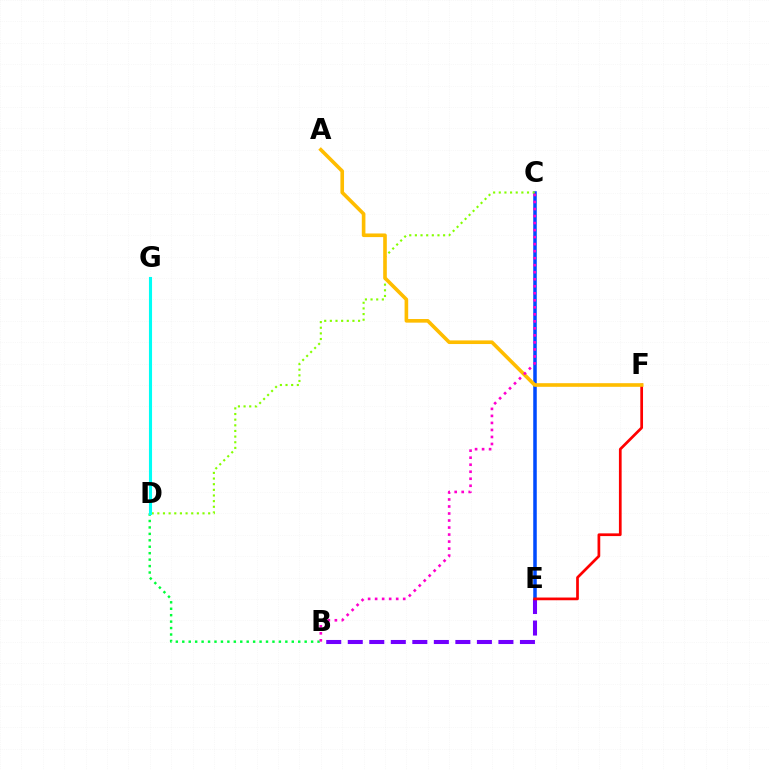{('C', 'E'): [{'color': '#004bff', 'line_style': 'solid', 'thickness': 2.54}], ('B', 'D'): [{'color': '#00ff39', 'line_style': 'dotted', 'thickness': 1.75}], ('C', 'D'): [{'color': '#84ff00', 'line_style': 'dotted', 'thickness': 1.53}], ('B', 'E'): [{'color': '#7200ff', 'line_style': 'dashed', 'thickness': 2.92}], ('E', 'F'): [{'color': '#ff0000', 'line_style': 'solid', 'thickness': 1.96}], ('A', 'F'): [{'color': '#ffbd00', 'line_style': 'solid', 'thickness': 2.61}], ('D', 'G'): [{'color': '#00fff6', 'line_style': 'solid', 'thickness': 2.23}], ('B', 'C'): [{'color': '#ff00cf', 'line_style': 'dotted', 'thickness': 1.91}]}